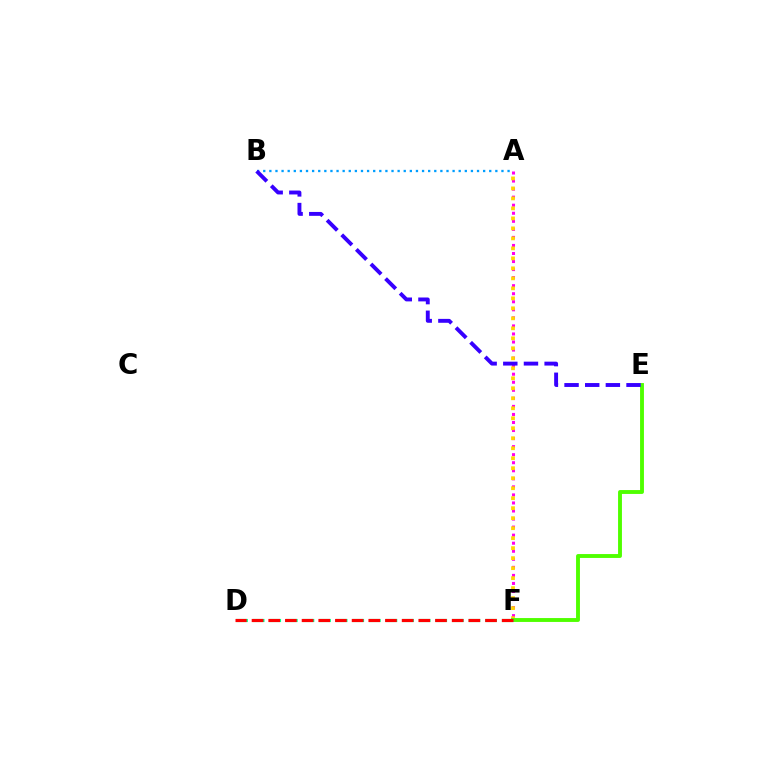{('A', 'F'): [{'color': '#ff00ed', 'line_style': 'dotted', 'thickness': 2.19}, {'color': '#ffd500', 'line_style': 'dotted', 'thickness': 2.72}], ('A', 'B'): [{'color': '#009eff', 'line_style': 'dotted', 'thickness': 1.66}], ('E', 'F'): [{'color': '#4fff00', 'line_style': 'solid', 'thickness': 2.8}], ('D', 'F'): [{'color': '#00ff86', 'line_style': 'dashed', 'thickness': 2.26}, {'color': '#ff0000', 'line_style': 'dashed', 'thickness': 2.27}], ('B', 'E'): [{'color': '#3700ff', 'line_style': 'dashed', 'thickness': 2.81}]}